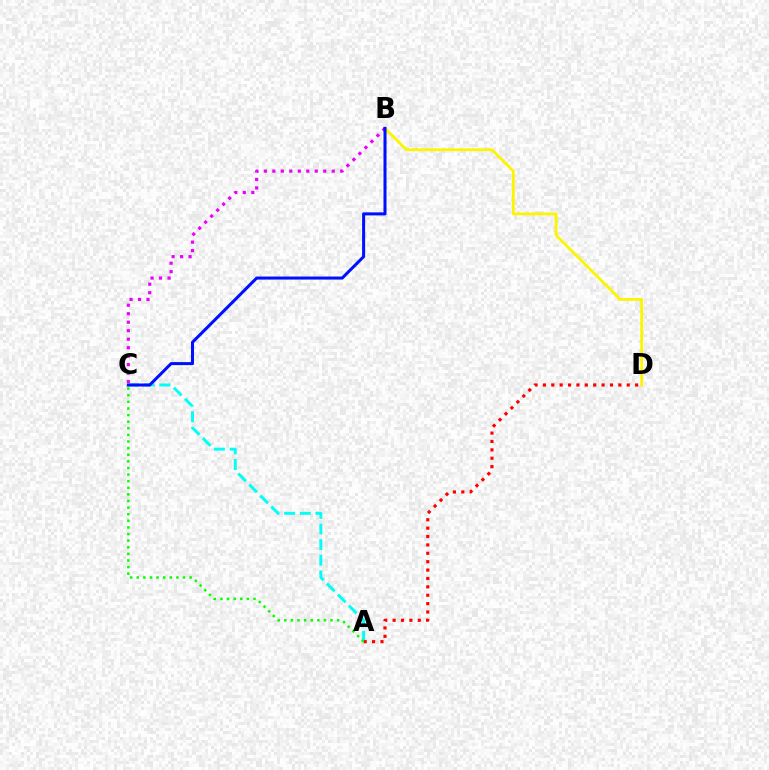{('B', 'D'): [{'color': '#fcf500', 'line_style': 'solid', 'thickness': 2.02}], ('A', 'C'): [{'color': '#00fff6', 'line_style': 'dashed', 'thickness': 2.12}, {'color': '#08ff00', 'line_style': 'dotted', 'thickness': 1.8}], ('B', 'C'): [{'color': '#ee00ff', 'line_style': 'dotted', 'thickness': 2.31}, {'color': '#0010ff', 'line_style': 'solid', 'thickness': 2.19}], ('A', 'D'): [{'color': '#ff0000', 'line_style': 'dotted', 'thickness': 2.28}]}